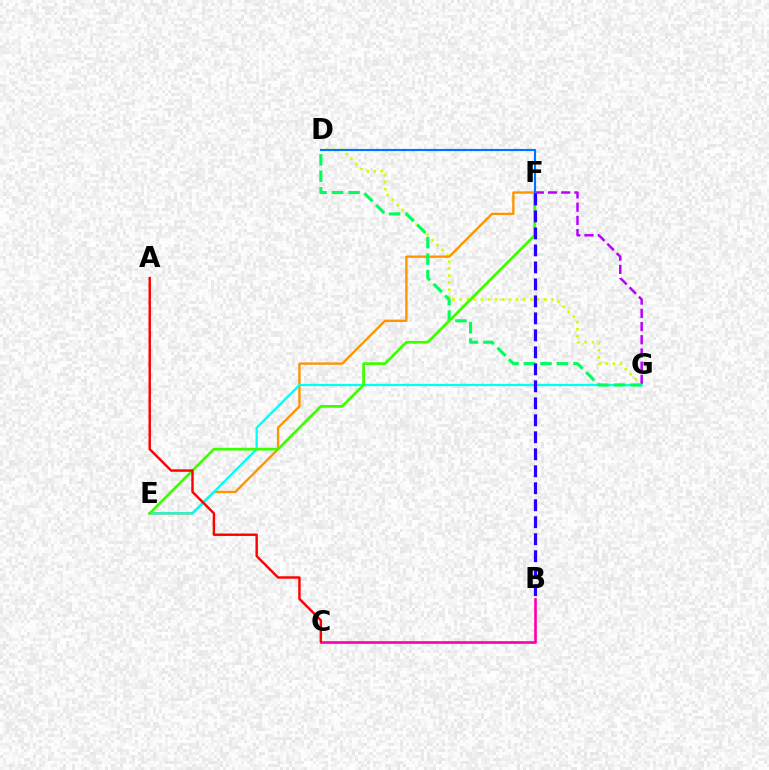{('D', 'G'): [{'color': '#d1ff00', 'line_style': 'dotted', 'thickness': 1.92}, {'color': '#00ff5c', 'line_style': 'dashed', 'thickness': 2.24}], ('F', 'G'): [{'color': '#b900ff', 'line_style': 'dashed', 'thickness': 1.79}], ('E', 'F'): [{'color': '#ff9400', 'line_style': 'solid', 'thickness': 1.69}, {'color': '#3dff00', 'line_style': 'solid', 'thickness': 1.98}], ('E', 'G'): [{'color': '#00fff6', 'line_style': 'solid', 'thickness': 1.65}], ('B', 'C'): [{'color': '#ff00ac', 'line_style': 'solid', 'thickness': 1.91}], ('D', 'F'): [{'color': '#0074ff', 'line_style': 'solid', 'thickness': 1.56}], ('B', 'F'): [{'color': '#2500ff', 'line_style': 'dashed', 'thickness': 2.31}], ('A', 'C'): [{'color': '#ff0000', 'line_style': 'solid', 'thickness': 1.75}]}